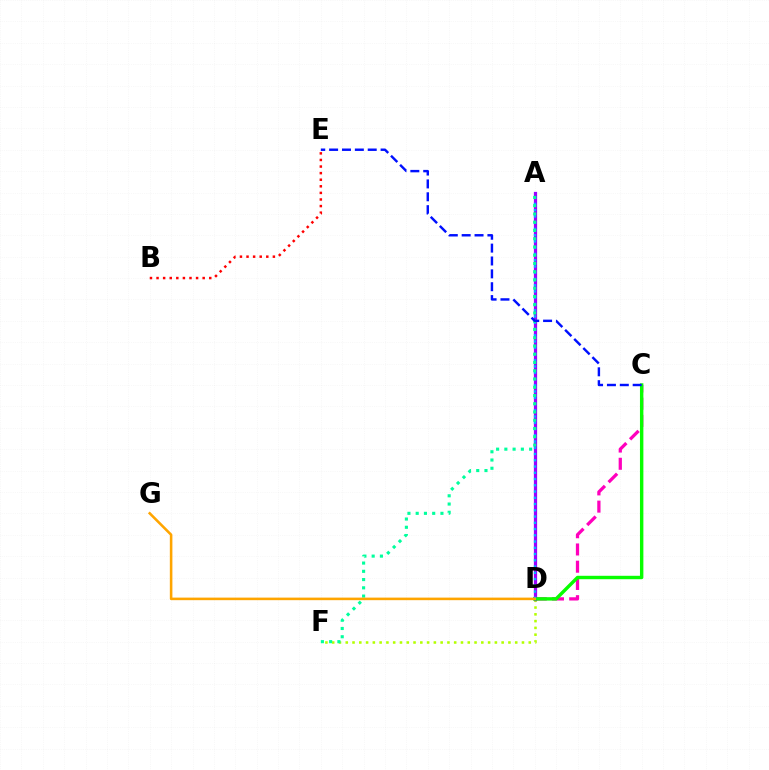{('D', 'F'): [{'color': '#b3ff00', 'line_style': 'dotted', 'thickness': 1.84}], ('B', 'E'): [{'color': '#ff0000', 'line_style': 'dotted', 'thickness': 1.79}], ('C', 'D'): [{'color': '#ff00bd', 'line_style': 'dashed', 'thickness': 2.34}, {'color': '#08ff00', 'line_style': 'solid', 'thickness': 2.46}], ('A', 'D'): [{'color': '#9b00ff', 'line_style': 'solid', 'thickness': 2.33}, {'color': '#00b5ff', 'line_style': 'dotted', 'thickness': 1.7}], ('A', 'F'): [{'color': '#00ff9d', 'line_style': 'dotted', 'thickness': 2.24}], ('C', 'E'): [{'color': '#0010ff', 'line_style': 'dashed', 'thickness': 1.75}], ('D', 'G'): [{'color': '#ffa500', 'line_style': 'solid', 'thickness': 1.85}]}